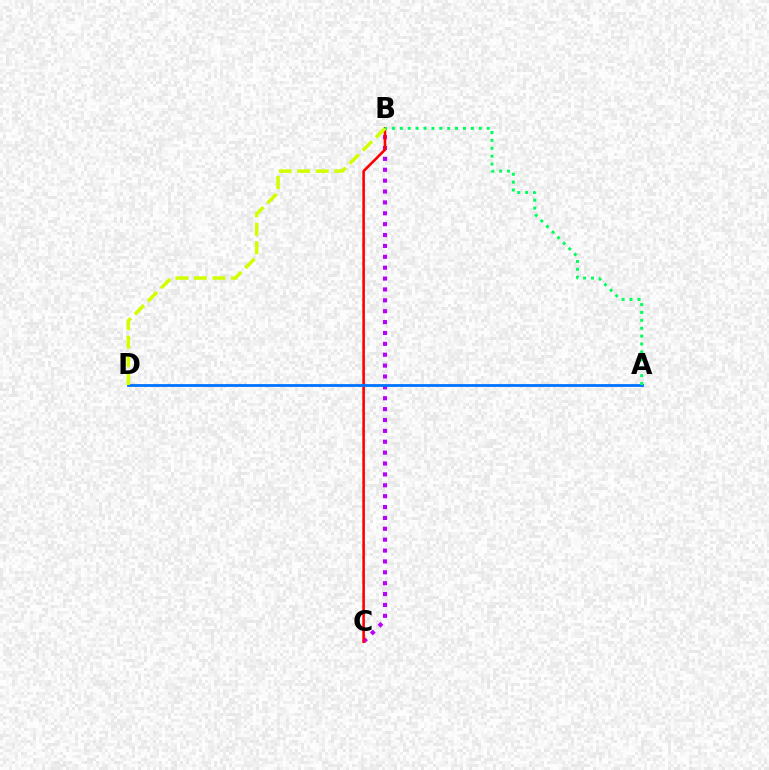{('B', 'C'): [{'color': '#b900ff', 'line_style': 'dotted', 'thickness': 2.96}, {'color': '#ff0000', 'line_style': 'solid', 'thickness': 1.87}], ('A', 'D'): [{'color': '#0074ff', 'line_style': 'solid', 'thickness': 2.02}], ('A', 'B'): [{'color': '#00ff5c', 'line_style': 'dotted', 'thickness': 2.15}], ('B', 'D'): [{'color': '#d1ff00', 'line_style': 'dashed', 'thickness': 2.52}]}